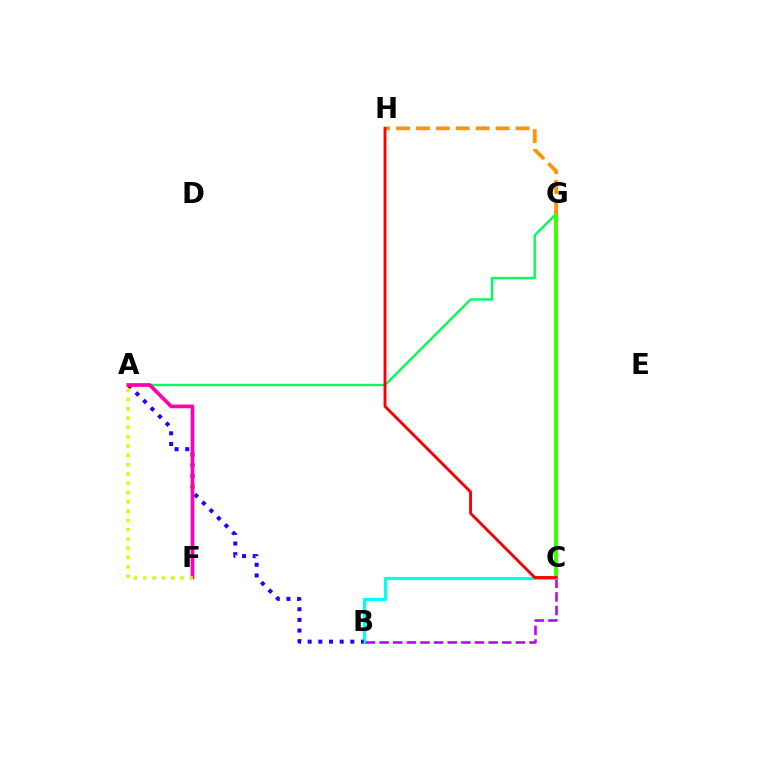{('A', 'G'): [{'color': '#00ff5c', 'line_style': 'solid', 'thickness': 1.72}], ('B', 'C'): [{'color': '#00fff6', 'line_style': 'solid', 'thickness': 2.27}, {'color': '#b900ff', 'line_style': 'dashed', 'thickness': 1.85}], ('C', 'G'): [{'color': '#0074ff', 'line_style': 'solid', 'thickness': 2.03}, {'color': '#3dff00', 'line_style': 'solid', 'thickness': 2.97}], ('A', 'B'): [{'color': '#2500ff', 'line_style': 'dotted', 'thickness': 2.9}], ('A', 'F'): [{'color': '#ff00ac', 'line_style': 'solid', 'thickness': 2.65}, {'color': '#d1ff00', 'line_style': 'dotted', 'thickness': 2.53}], ('G', 'H'): [{'color': '#ff9400', 'line_style': 'dashed', 'thickness': 2.71}], ('C', 'H'): [{'color': '#ff0000', 'line_style': 'solid', 'thickness': 2.08}]}